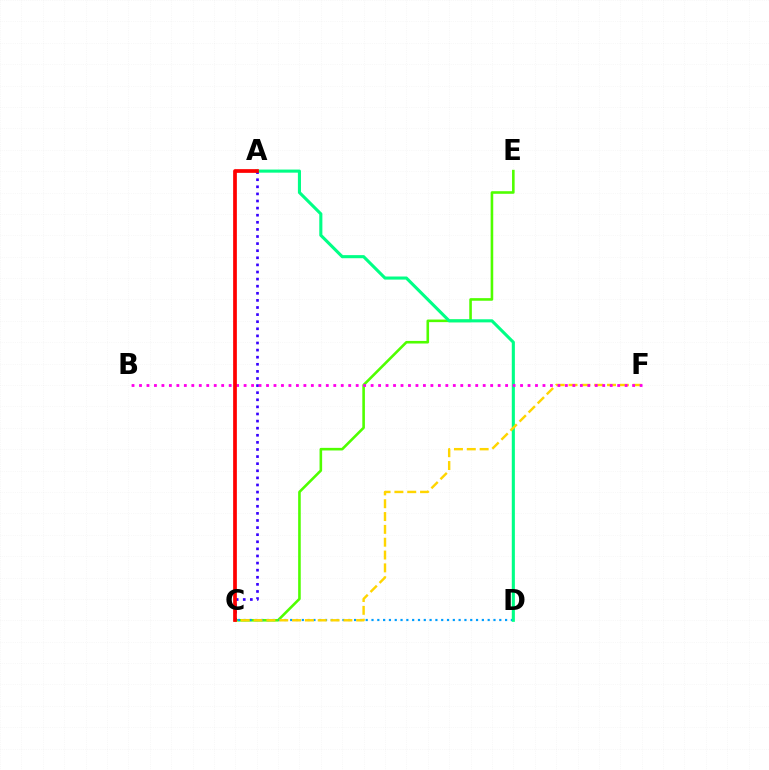{('C', 'E'): [{'color': '#4fff00', 'line_style': 'solid', 'thickness': 1.87}], ('C', 'D'): [{'color': '#009eff', 'line_style': 'dotted', 'thickness': 1.58}], ('A', 'D'): [{'color': '#00ff86', 'line_style': 'solid', 'thickness': 2.23}], ('C', 'F'): [{'color': '#ffd500', 'line_style': 'dashed', 'thickness': 1.74}], ('A', 'C'): [{'color': '#3700ff', 'line_style': 'dotted', 'thickness': 1.93}, {'color': '#ff0000', 'line_style': 'solid', 'thickness': 2.68}], ('B', 'F'): [{'color': '#ff00ed', 'line_style': 'dotted', 'thickness': 2.03}]}